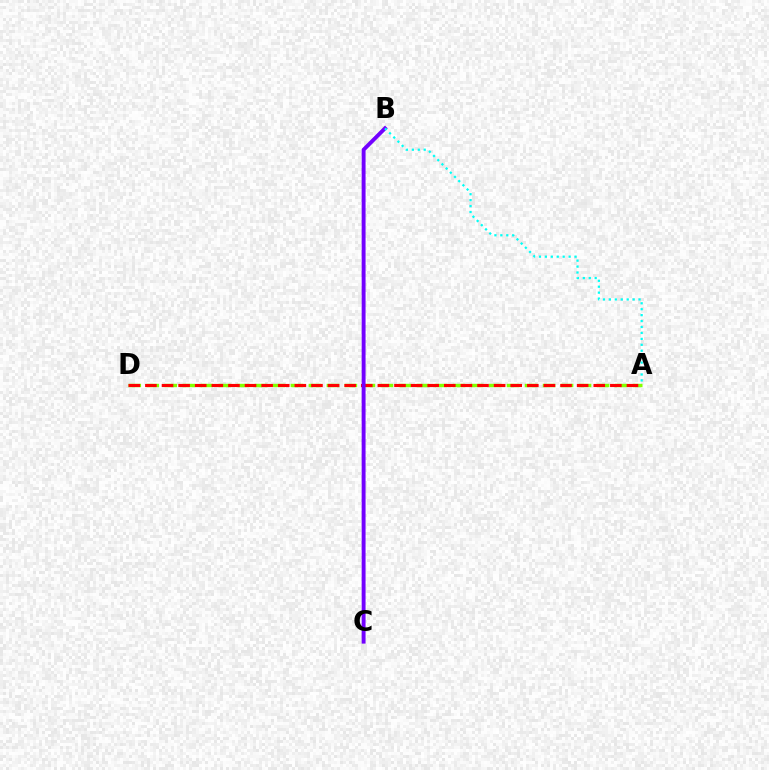{('A', 'D'): [{'color': '#84ff00', 'line_style': 'dashed', 'thickness': 2.45}, {'color': '#ff0000', 'line_style': 'dashed', 'thickness': 2.26}], ('B', 'C'): [{'color': '#7200ff', 'line_style': 'solid', 'thickness': 2.81}], ('A', 'B'): [{'color': '#00fff6', 'line_style': 'dotted', 'thickness': 1.61}]}